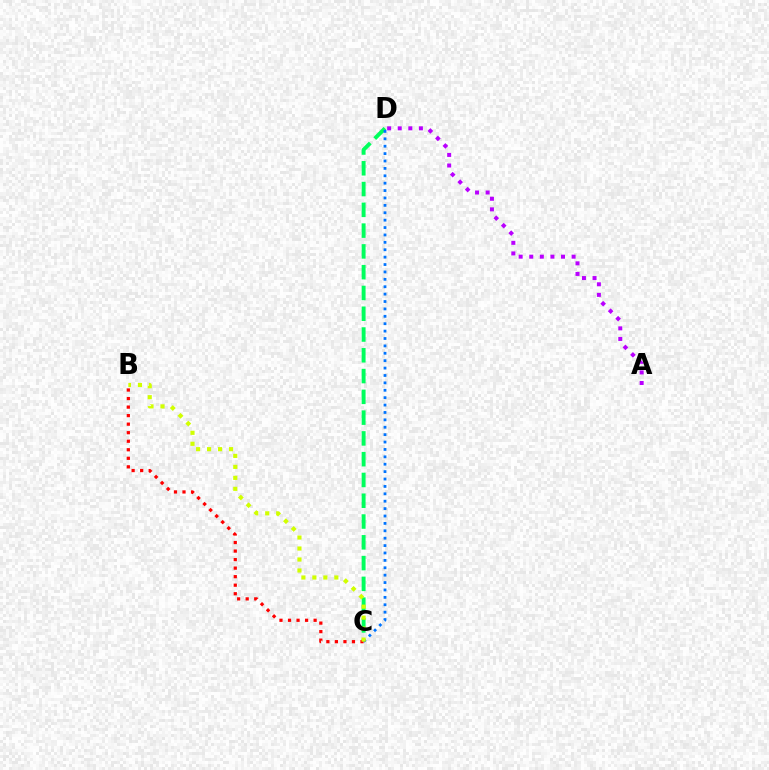{('C', 'D'): [{'color': '#00ff5c', 'line_style': 'dashed', 'thickness': 2.82}, {'color': '#0074ff', 'line_style': 'dotted', 'thickness': 2.01}], ('A', 'D'): [{'color': '#b900ff', 'line_style': 'dotted', 'thickness': 2.88}], ('B', 'C'): [{'color': '#ff0000', 'line_style': 'dotted', 'thickness': 2.32}, {'color': '#d1ff00', 'line_style': 'dotted', 'thickness': 2.98}]}